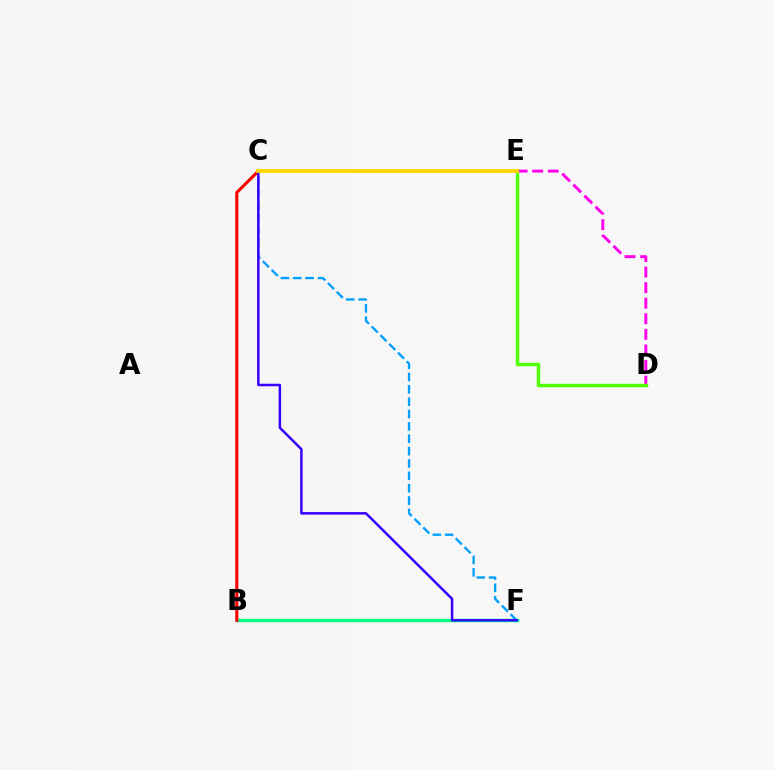{('B', 'F'): [{'color': '#00ff86', 'line_style': 'solid', 'thickness': 2.49}], ('D', 'E'): [{'color': '#ff00ed', 'line_style': 'dashed', 'thickness': 2.12}, {'color': '#4fff00', 'line_style': 'solid', 'thickness': 2.46}], ('B', 'C'): [{'color': '#ff0000', 'line_style': 'solid', 'thickness': 2.23}], ('C', 'F'): [{'color': '#009eff', 'line_style': 'dashed', 'thickness': 1.68}, {'color': '#3700ff', 'line_style': 'solid', 'thickness': 1.79}], ('C', 'E'): [{'color': '#ffd500', 'line_style': 'solid', 'thickness': 2.74}]}